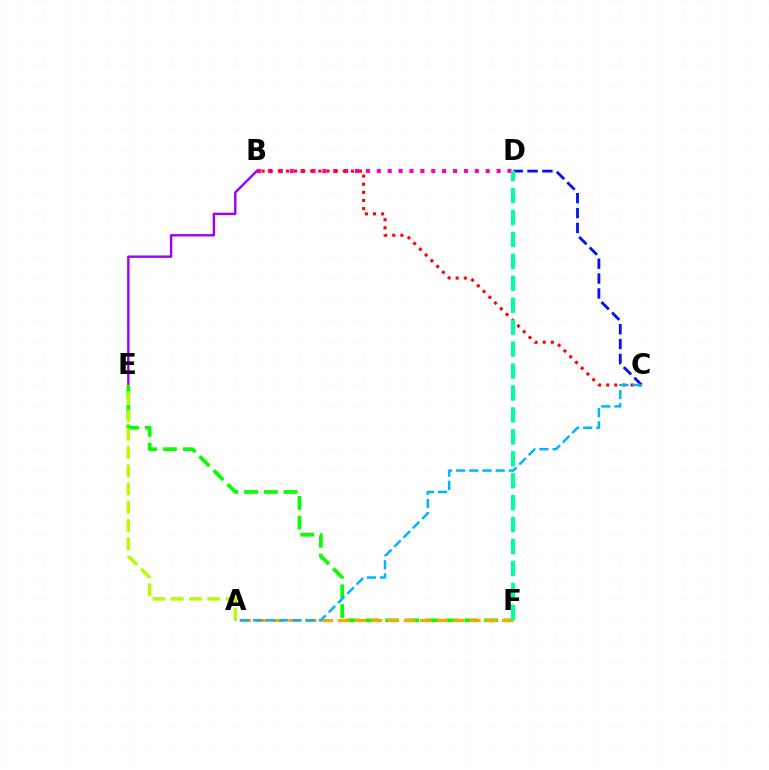{('B', 'D'): [{'color': '#ff00bd', 'line_style': 'dotted', 'thickness': 2.96}], ('C', 'D'): [{'color': '#0010ff', 'line_style': 'dashed', 'thickness': 2.02}], ('E', 'F'): [{'color': '#08ff00', 'line_style': 'dashed', 'thickness': 2.69}], ('A', 'F'): [{'color': '#ffa500', 'line_style': 'dashed', 'thickness': 2.23}], ('B', 'C'): [{'color': '#ff0000', 'line_style': 'dotted', 'thickness': 2.21}], ('B', 'E'): [{'color': '#9b00ff', 'line_style': 'solid', 'thickness': 1.72}], ('D', 'F'): [{'color': '#00ff9d', 'line_style': 'dashed', 'thickness': 2.98}], ('A', 'E'): [{'color': '#b3ff00', 'line_style': 'dashed', 'thickness': 2.48}], ('A', 'C'): [{'color': '#00b5ff', 'line_style': 'dashed', 'thickness': 1.79}]}